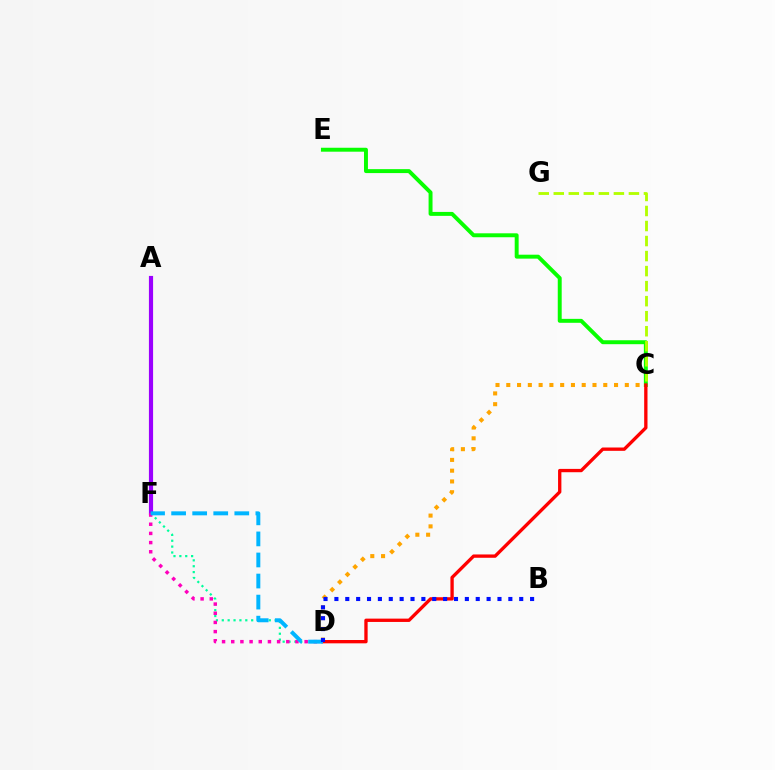{('C', 'E'): [{'color': '#08ff00', 'line_style': 'solid', 'thickness': 2.84}], ('A', 'F'): [{'color': '#9b00ff', 'line_style': 'solid', 'thickness': 2.99}], ('C', 'G'): [{'color': '#b3ff00', 'line_style': 'dashed', 'thickness': 2.04}], ('D', 'F'): [{'color': '#00ff9d', 'line_style': 'dotted', 'thickness': 1.6}, {'color': '#ff00bd', 'line_style': 'dotted', 'thickness': 2.49}, {'color': '#00b5ff', 'line_style': 'dashed', 'thickness': 2.86}], ('C', 'D'): [{'color': '#ffa500', 'line_style': 'dotted', 'thickness': 2.93}, {'color': '#ff0000', 'line_style': 'solid', 'thickness': 2.39}], ('B', 'D'): [{'color': '#0010ff', 'line_style': 'dotted', 'thickness': 2.95}]}